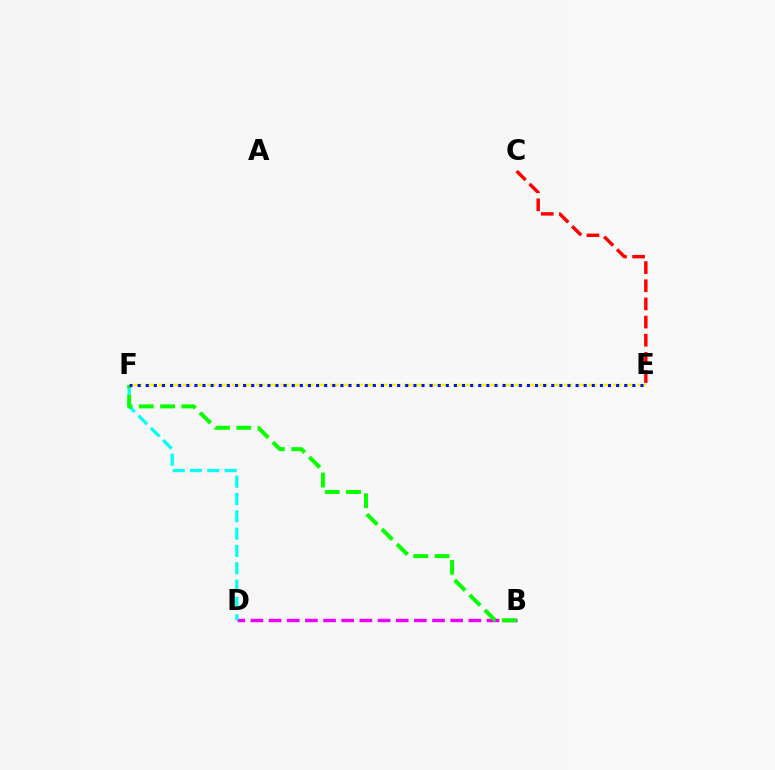{('B', 'D'): [{'color': '#ee00ff', 'line_style': 'dashed', 'thickness': 2.47}], ('C', 'E'): [{'color': '#ff0000', 'line_style': 'dashed', 'thickness': 2.47}], ('D', 'F'): [{'color': '#00fff6', 'line_style': 'dashed', 'thickness': 2.35}], ('B', 'F'): [{'color': '#08ff00', 'line_style': 'dashed', 'thickness': 2.89}], ('E', 'F'): [{'color': '#fcf500', 'line_style': 'dashed', 'thickness': 1.67}, {'color': '#0010ff', 'line_style': 'dotted', 'thickness': 2.2}]}